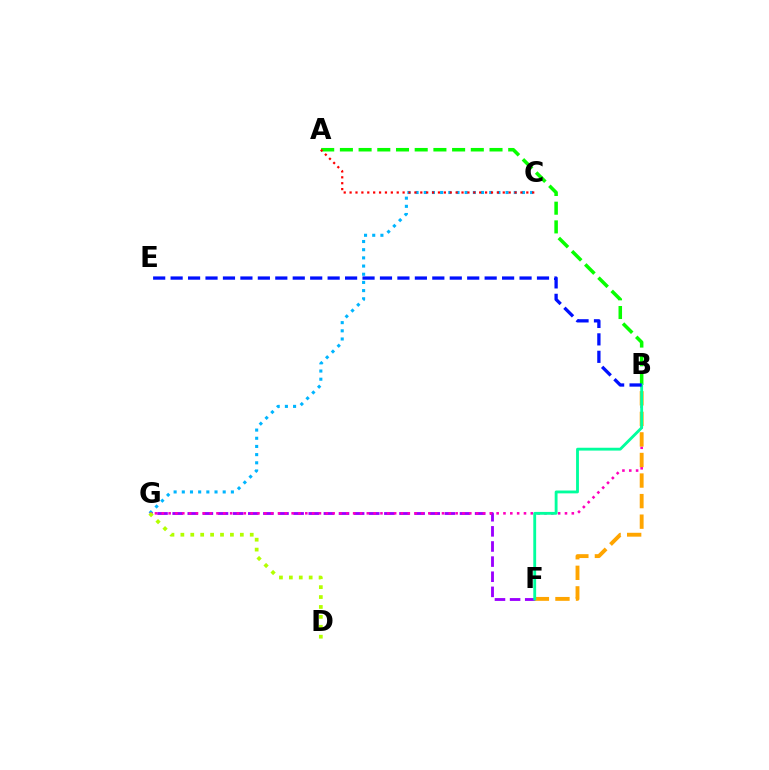{('C', 'G'): [{'color': '#00b5ff', 'line_style': 'dotted', 'thickness': 2.22}], ('F', 'G'): [{'color': '#9b00ff', 'line_style': 'dashed', 'thickness': 2.05}], ('B', 'G'): [{'color': '#ff00bd', 'line_style': 'dotted', 'thickness': 1.86}], ('D', 'G'): [{'color': '#b3ff00', 'line_style': 'dotted', 'thickness': 2.69}], ('B', 'F'): [{'color': '#ffa500', 'line_style': 'dashed', 'thickness': 2.79}, {'color': '#00ff9d', 'line_style': 'solid', 'thickness': 2.05}], ('A', 'B'): [{'color': '#08ff00', 'line_style': 'dashed', 'thickness': 2.54}], ('B', 'E'): [{'color': '#0010ff', 'line_style': 'dashed', 'thickness': 2.37}], ('A', 'C'): [{'color': '#ff0000', 'line_style': 'dotted', 'thickness': 1.6}]}